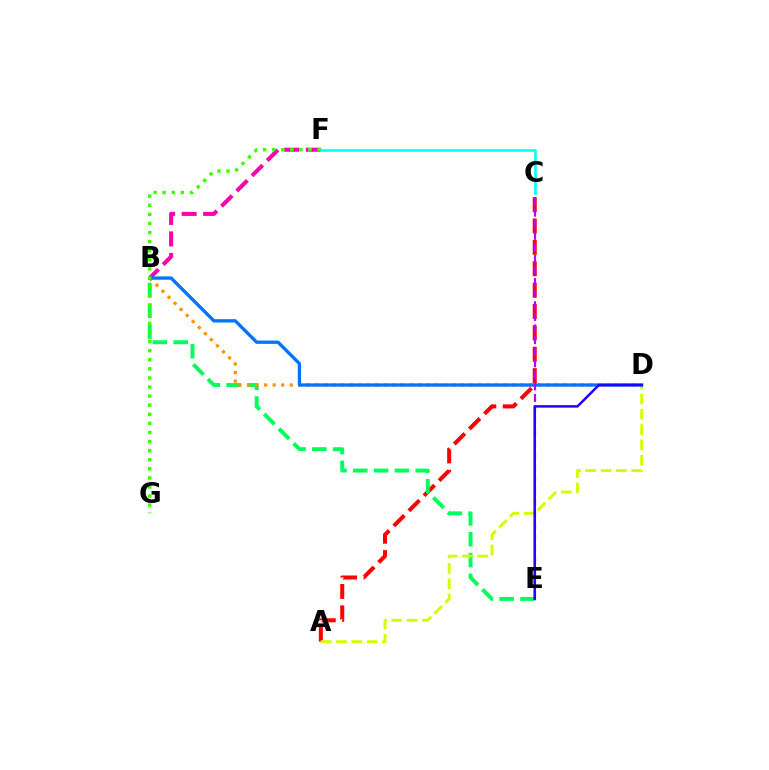{('A', 'C'): [{'color': '#ff0000', 'line_style': 'dashed', 'thickness': 2.9}], ('B', 'E'): [{'color': '#00ff5c', 'line_style': 'dashed', 'thickness': 2.83}], ('A', 'D'): [{'color': '#d1ff00', 'line_style': 'dashed', 'thickness': 2.08}], ('B', 'F'): [{'color': '#ff00ac', 'line_style': 'dashed', 'thickness': 2.93}], ('B', 'D'): [{'color': '#ff9400', 'line_style': 'dotted', 'thickness': 2.32}, {'color': '#0074ff', 'line_style': 'solid', 'thickness': 2.38}], ('C', 'E'): [{'color': '#b900ff', 'line_style': 'dashed', 'thickness': 1.57}], ('F', 'G'): [{'color': '#3dff00', 'line_style': 'dotted', 'thickness': 2.47}], ('D', 'E'): [{'color': '#2500ff', 'line_style': 'solid', 'thickness': 1.79}], ('C', 'F'): [{'color': '#00fff6', 'line_style': 'solid', 'thickness': 1.88}]}